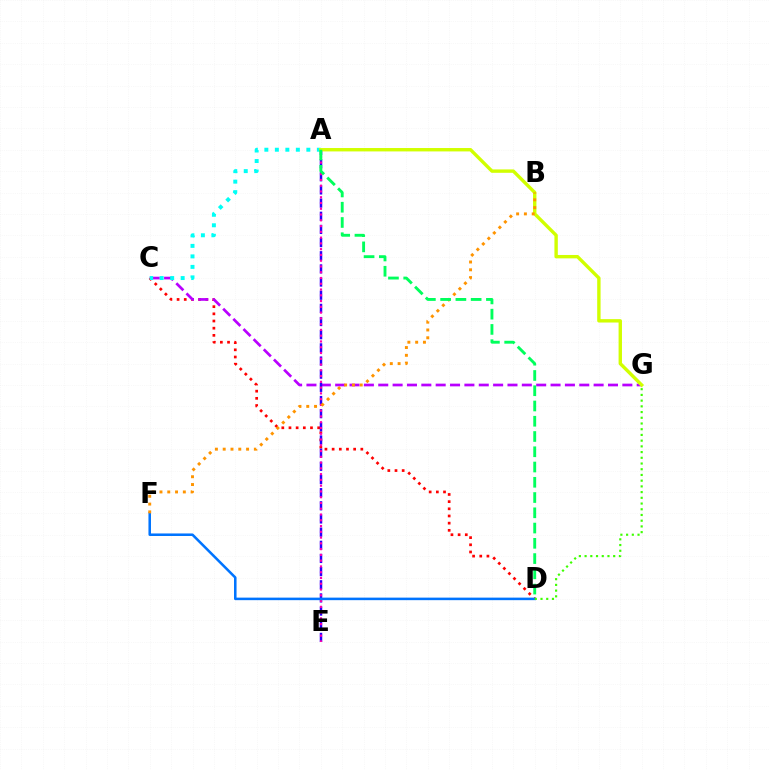{('C', 'D'): [{'color': '#ff0000', 'line_style': 'dotted', 'thickness': 1.95}], ('C', 'G'): [{'color': '#b900ff', 'line_style': 'dashed', 'thickness': 1.95}], ('A', 'E'): [{'color': '#2500ff', 'line_style': 'dashed', 'thickness': 1.79}, {'color': '#ff00ac', 'line_style': 'dotted', 'thickness': 1.57}], ('A', 'C'): [{'color': '#00fff6', 'line_style': 'dotted', 'thickness': 2.85}], ('D', 'F'): [{'color': '#0074ff', 'line_style': 'solid', 'thickness': 1.83}], ('D', 'G'): [{'color': '#3dff00', 'line_style': 'dotted', 'thickness': 1.55}], ('A', 'G'): [{'color': '#d1ff00', 'line_style': 'solid', 'thickness': 2.44}], ('B', 'F'): [{'color': '#ff9400', 'line_style': 'dotted', 'thickness': 2.12}], ('A', 'D'): [{'color': '#00ff5c', 'line_style': 'dashed', 'thickness': 2.07}]}